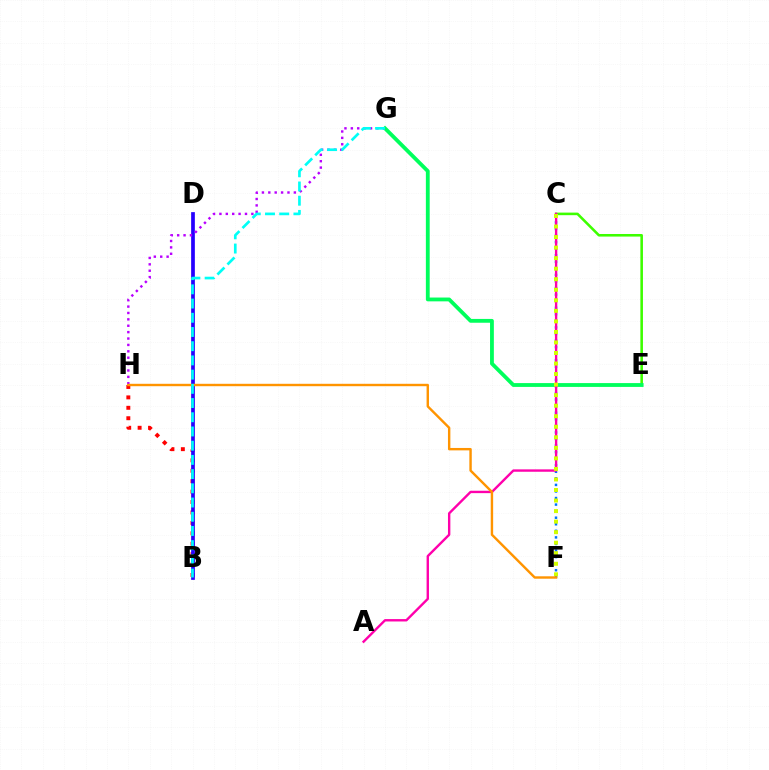{('C', 'E'): [{'color': '#3dff00', 'line_style': 'solid', 'thickness': 1.85}], ('B', 'H'): [{'color': '#ff0000', 'line_style': 'dotted', 'thickness': 2.83}], ('B', 'D'): [{'color': '#2500ff', 'line_style': 'solid', 'thickness': 2.67}], ('E', 'G'): [{'color': '#00ff5c', 'line_style': 'solid', 'thickness': 2.75}], ('C', 'F'): [{'color': '#0074ff', 'line_style': 'dotted', 'thickness': 1.78}, {'color': '#d1ff00', 'line_style': 'dotted', 'thickness': 2.86}], ('G', 'H'): [{'color': '#b900ff', 'line_style': 'dotted', 'thickness': 1.74}], ('A', 'C'): [{'color': '#ff00ac', 'line_style': 'solid', 'thickness': 1.72}], ('F', 'H'): [{'color': '#ff9400', 'line_style': 'solid', 'thickness': 1.73}], ('B', 'G'): [{'color': '#00fff6', 'line_style': 'dashed', 'thickness': 1.93}]}